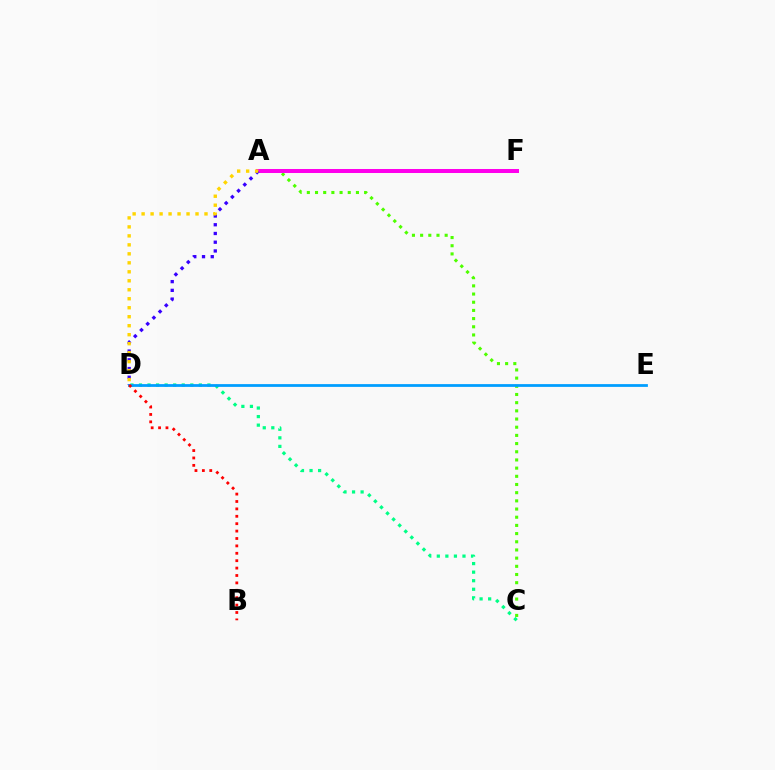{('A', 'C'): [{'color': '#4fff00', 'line_style': 'dotted', 'thickness': 2.22}], ('A', 'F'): [{'color': '#ff00ed', 'line_style': 'solid', 'thickness': 2.89}], ('A', 'D'): [{'color': '#3700ff', 'line_style': 'dotted', 'thickness': 2.37}, {'color': '#ffd500', 'line_style': 'dotted', 'thickness': 2.44}], ('C', 'D'): [{'color': '#00ff86', 'line_style': 'dotted', 'thickness': 2.32}], ('D', 'E'): [{'color': '#009eff', 'line_style': 'solid', 'thickness': 2.0}], ('B', 'D'): [{'color': '#ff0000', 'line_style': 'dotted', 'thickness': 2.01}]}